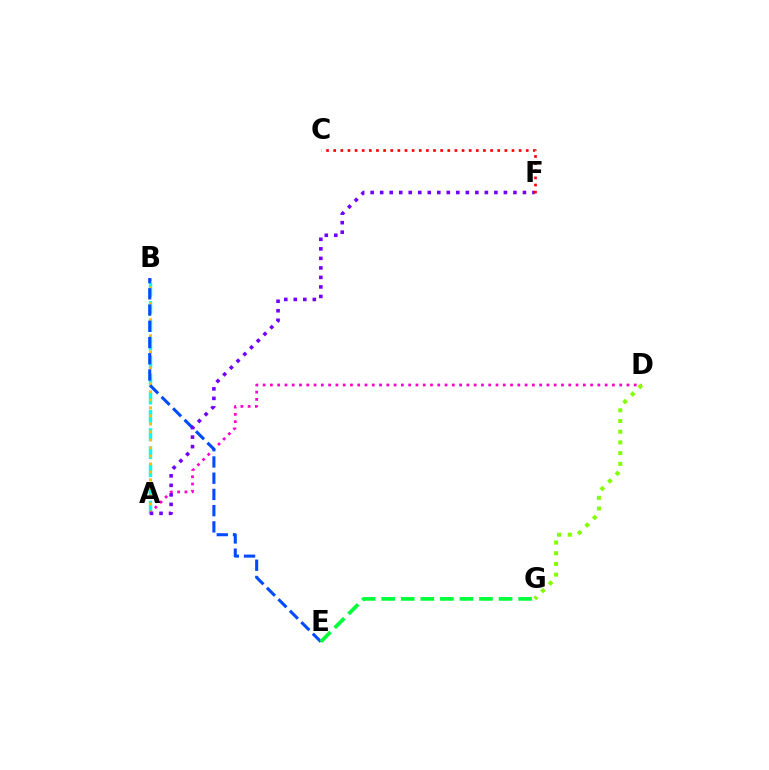{('A', 'B'): [{'color': '#00fff6', 'line_style': 'dashed', 'thickness': 2.47}, {'color': '#ffbd00', 'line_style': 'dotted', 'thickness': 2.18}], ('A', 'D'): [{'color': '#ff00cf', 'line_style': 'dotted', 'thickness': 1.98}], ('D', 'G'): [{'color': '#84ff00', 'line_style': 'dotted', 'thickness': 2.91}], ('B', 'E'): [{'color': '#004bff', 'line_style': 'dashed', 'thickness': 2.2}], ('A', 'F'): [{'color': '#7200ff', 'line_style': 'dotted', 'thickness': 2.59}], ('E', 'G'): [{'color': '#00ff39', 'line_style': 'dashed', 'thickness': 2.66}], ('C', 'F'): [{'color': '#ff0000', 'line_style': 'dotted', 'thickness': 1.94}]}